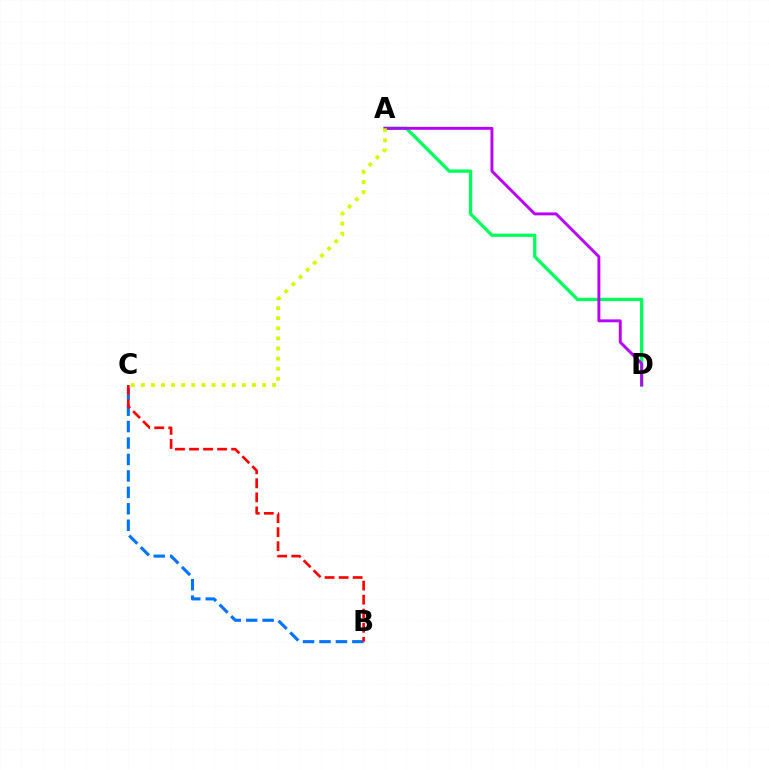{('A', 'D'): [{'color': '#00ff5c', 'line_style': 'solid', 'thickness': 2.38}, {'color': '#b900ff', 'line_style': 'solid', 'thickness': 2.09}], ('B', 'C'): [{'color': '#0074ff', 'line_style': 'dashed', 'thickness': 2.23}, {'color': '#ff0000', 'line_style': 'dashed', 'thickness': 1.91}], ('A', 'C'): [{'color': '#d1ff00', 'line_style': 'dotted', 'thickness': 2.74}]}